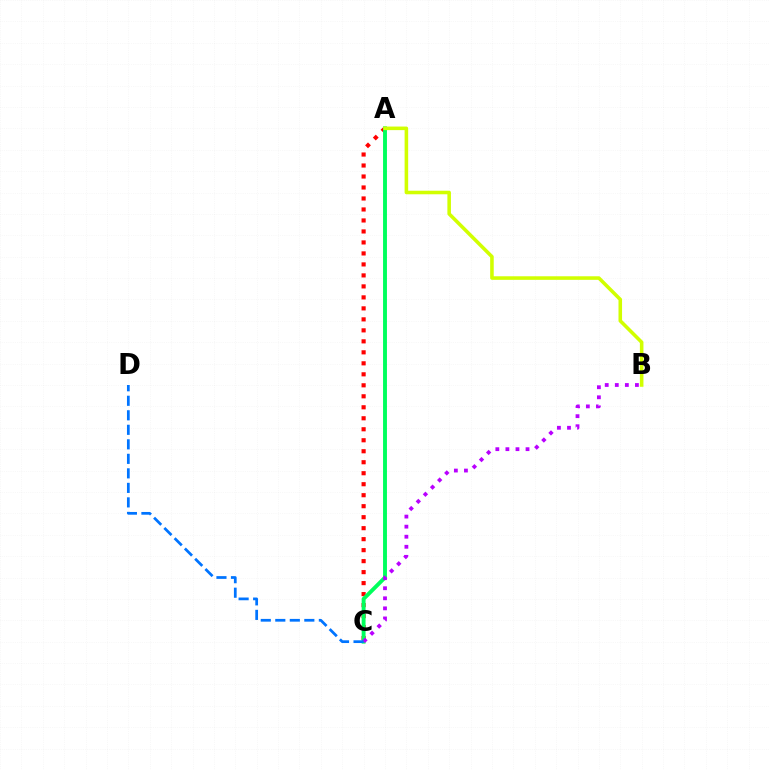{('A', 'C'): [{'color': '#ff0000', 'line_style': 'dotted', 'thickness': 2.99}, {'color': '#00ff5c', 'line_style': 'solid', 'thickness': 2.81}], ('B', 'C'): [{'color': '#b900ff', 'line_style': 'dotted', 'thickness': 2.73}], ('C', 'D'): [{'color': '#0074ff', 'line_style': 'dashed', 'thickness': 1.97}], ('A', 'B'): [{'color': '#d1ff00', 'line_style': 'solid', 'thickness': 2.57}]}